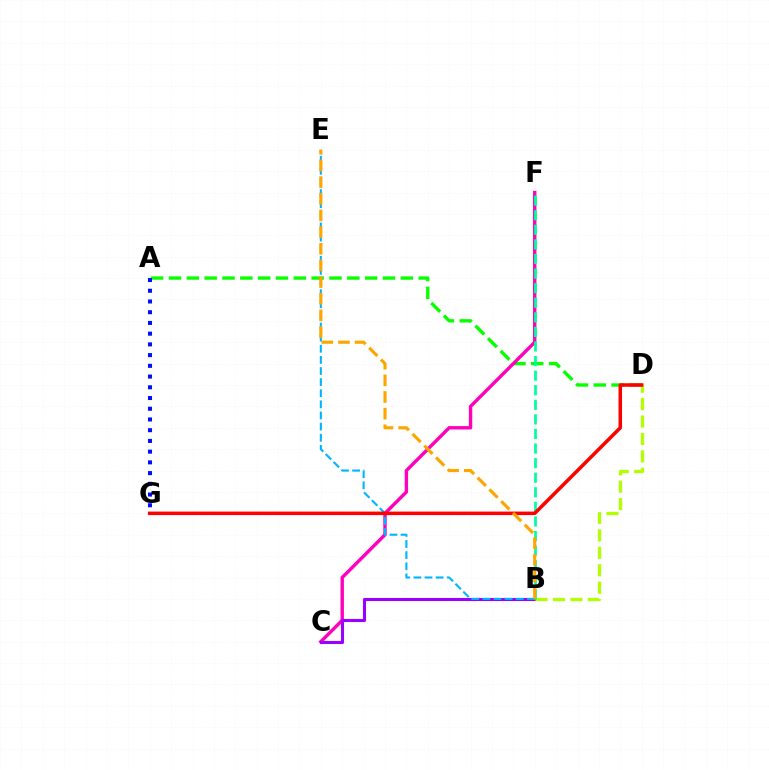{('A', 'D'): [{'color': '#08ff00', 'line_style': 'dashed', 'thickness': 2.42}], ('C', 'F'): [{'color': '#ff00bd', 'line_style': 'solid', 'thickness': 2.45}], ('B', 'C'): [{'color': '#9b00ff', 'line_style': 'solid', 'thickness': 2.21}], ('B', 'E'): [{'color': '#00b5ff', 'line_style': 'dashed', 'thickness': 1.51}, {'color': '#ffa500', 'line_style': 'dashed', 'thickness': 2.26}], ('B', 'D'): [{'color': '#b3ff00', 'line_style': 'dashed', 'thickness': 2.37}], ('B', 'F'): [{'color': '#00ff9d', 'line_style': 'dashed', 'thickness': 1.98}], ('A', 'G'): [{'color': '#0010ff', 'line_style': 'dotted', 'thickness': 2.91}], ('D', 'G'): [{'color': '#ff0000', 'line_style': 'solid', 'thickness': 2.53}]}